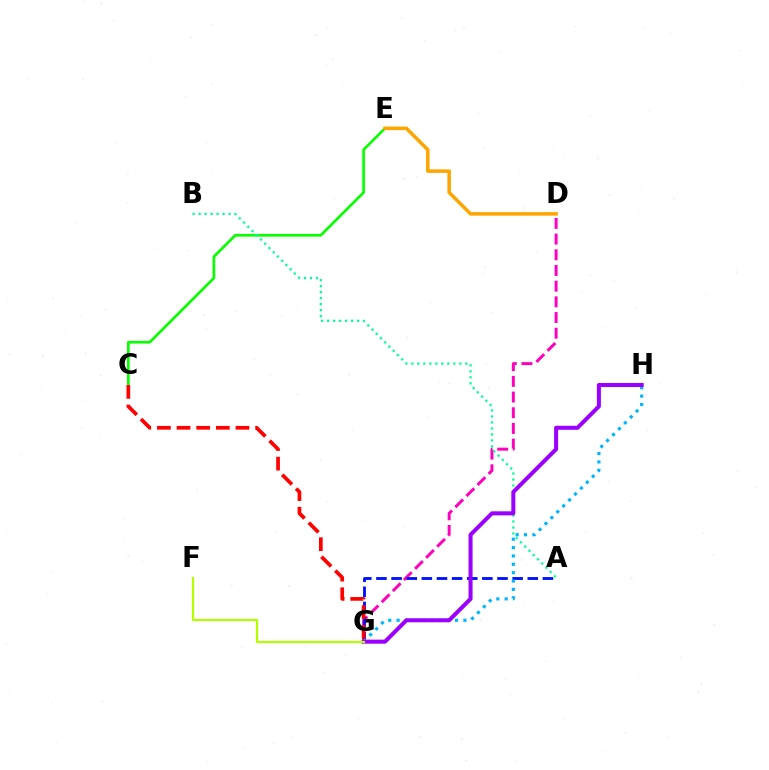{('D', 'G'): [{'color': '#ff00bd', 'line_style': 'dashed', 'thickness': 2.13}], ('C', 'E'): [{'color': '#08ff00', 'line_style': 'solid', 'thickness': 1.93}], ('A', 'B'): [{'color': '#00ff9d', 'line_style': 'dotted', 'thickness': 1.63}], ('A', 'G'): [{'color': '#0010ff', 'line_style': 'dashed', 'thickness': 2.06}], ('G', 'H'): [{'color': '#00b5ff', 'line_style': 'dotted', 'thickness': 2.27}, {'color': '#9b00ff', 'line_style': 'solid', 'thickness': 2.9}], ('D', 'E'): [{'color': '#ffa500', 'line_style': 'solid', 'thickness': 2.53}], ('C', 'G'): [{'color': '#ff0000', 'line_style': 'dashed', 'thickness': 2.67}], ('F', 'G'): [{'color': '#b3ff00', 'line_style': 'solid', 'thickness': 1.58}]}